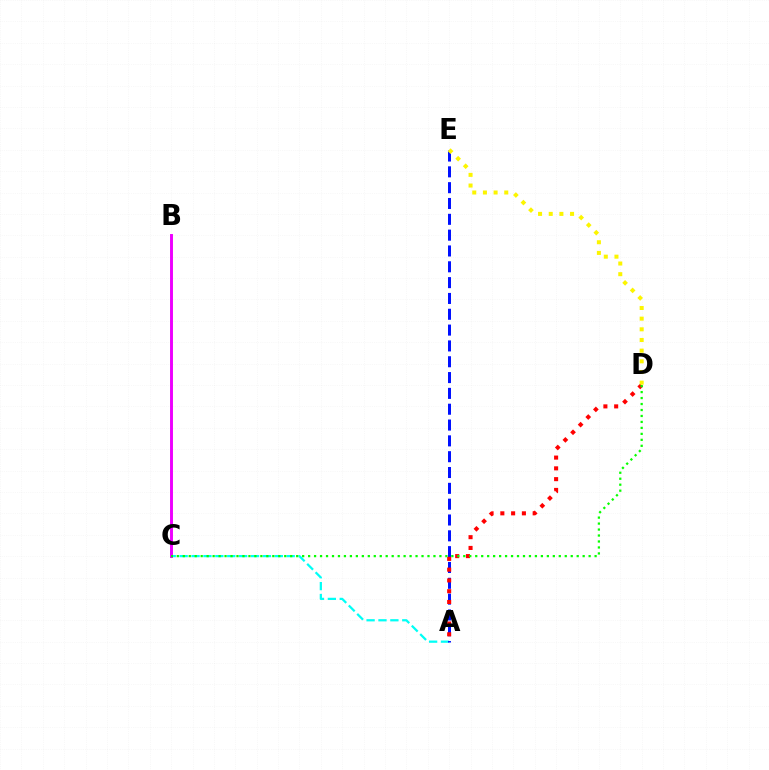{('A', 'C'): [{'color': '#00fff6', 'line_style': 'dashed', 'thickness': 1.62}], ('A', 'E'): [{'color': '#0010ff', 'line_style': 'dashed', 'thickness': 2.15}], ('A', 'D'): [{'color': '#ff0000', 'line_style': 'dotted', 'thickness': 2.93}], ('D', 'E'): [{'color': '#fcf500', 'line_style': 'dotted', 'thickness': 2.9}], ('B', 'C'): [{'color': '#ee00ff', 'line_style': 'solid', 'thickness': 2.11}], ('C', 'D'): [{'color': '#08ff00', 'line_style': 'dotted', 'thickness': 1.62}]}